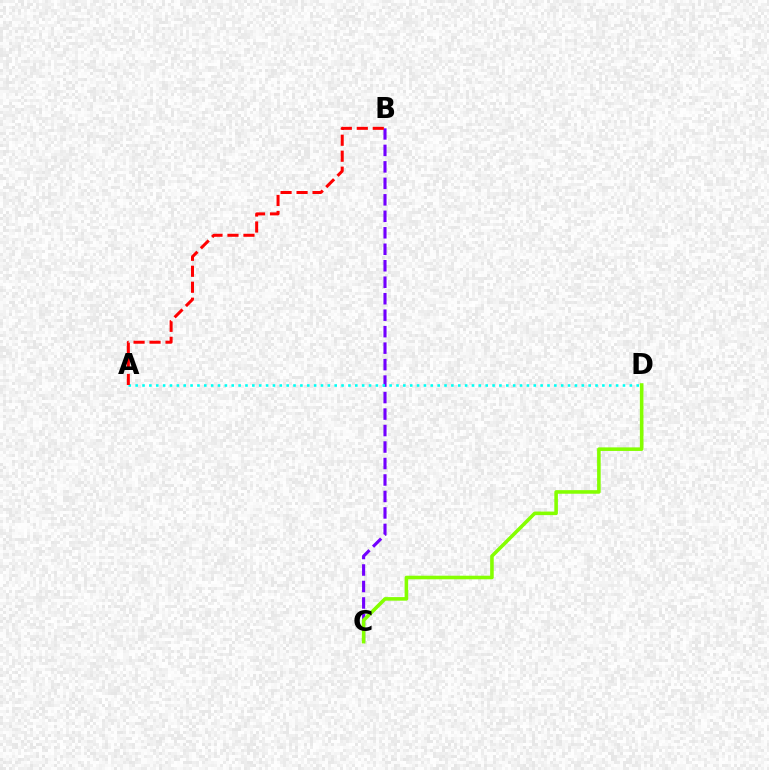{('B', 'C'): [{'color': '#7200ff', 'line_style': 'dashed', 'thickness': 2.24}], ('C', 'D'): [{'color': '#84ff00', 'line_style': 'solid', 'thickness': 2.57}], ('A', 'D'): [{'color': '#00fff6', 'line_style': 'dotted', 'thickness': 1.86}], ('A', 'B'): [{'color': '#ff0000', 'line_style': 'dashed', 'thickness': 2.17}]}